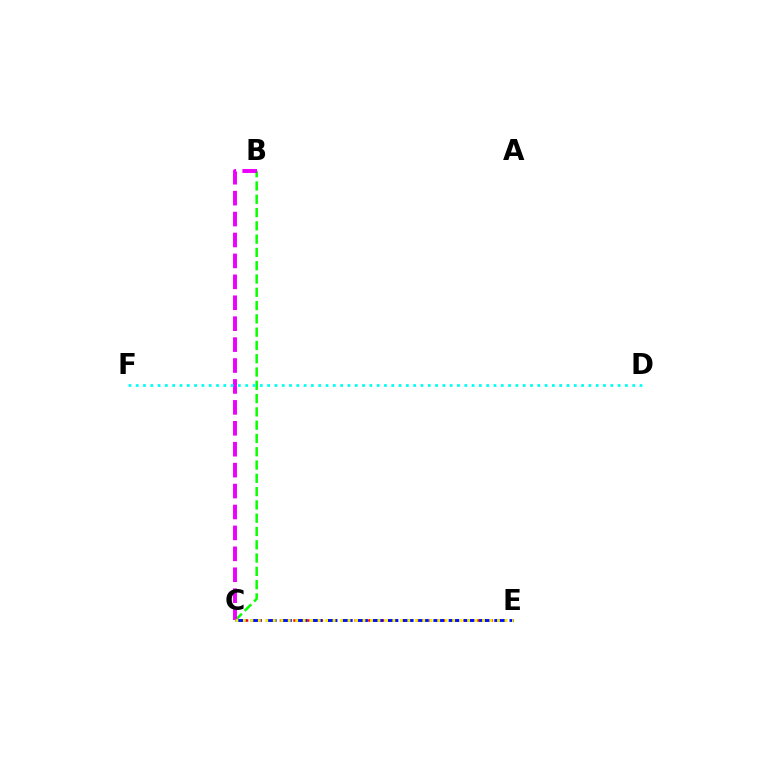{('C', 'E'): [{'color': '#ff0000', 'line_style': 'dotted', 'thickness': 1.85}, {'color': '#0010ff', 'line_style': 'dashed', 'thickness': 2.07}, {'color': '#fcf500', 'line_style': 'dotted', 'thickness': 2.03}], ('B', 'C'): [{'color': '#08ff00', 'line_style': 'dashed', 'thickness': 1.81}, {'color': '#ee00ff', 'line_style': 'dashed', 'thickness': 2.84}], ('D', 'F'): [{'color': '#00fff6', 'line_style': 'dotted', 'thickness': 1.98}]}